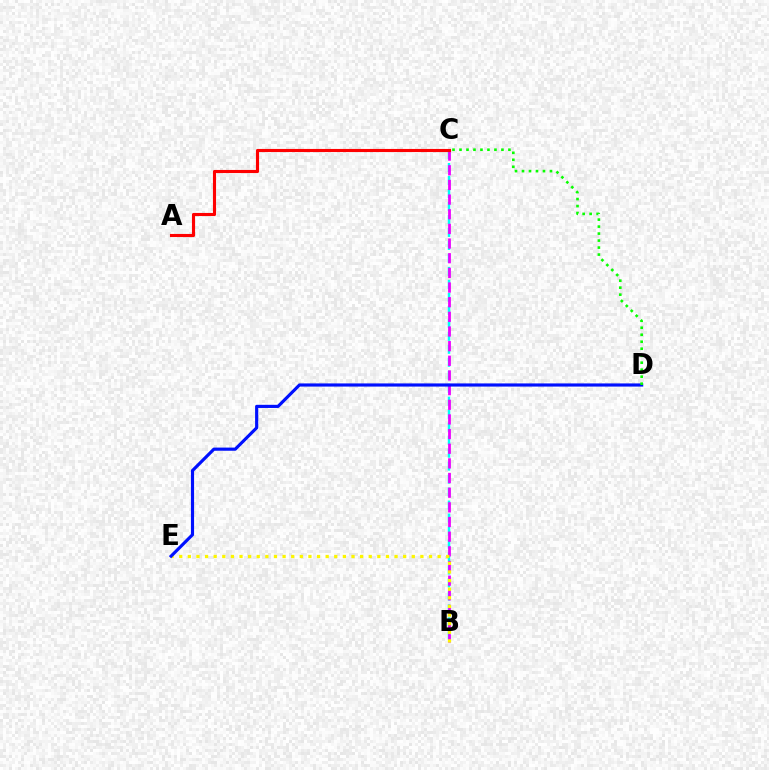{('B', 'C'): [{'color': '#00fff6', 'line_style': 'dashed', 'thickness': 1.76}, {'color': '#ee00ff', 'line_style': 'dashed', 'thickness': 1.99}], ('B', 'E'): [{'color': '#fcf500', 'line_style': 'dotted', 'thickness': 2.34}], ('D', 'E'): [{'color': '#0010ff', 'line_style': 'solid', 'thickness': 2.27}], ('C', 'D'): [{'color': '#08ff00', 'line_style': 'dotted', 'thickness': 1.9}], ('A', 'C'): [{'color': '#ff0000', 'line_style': 'solid', 'thickness': 2.24}]}